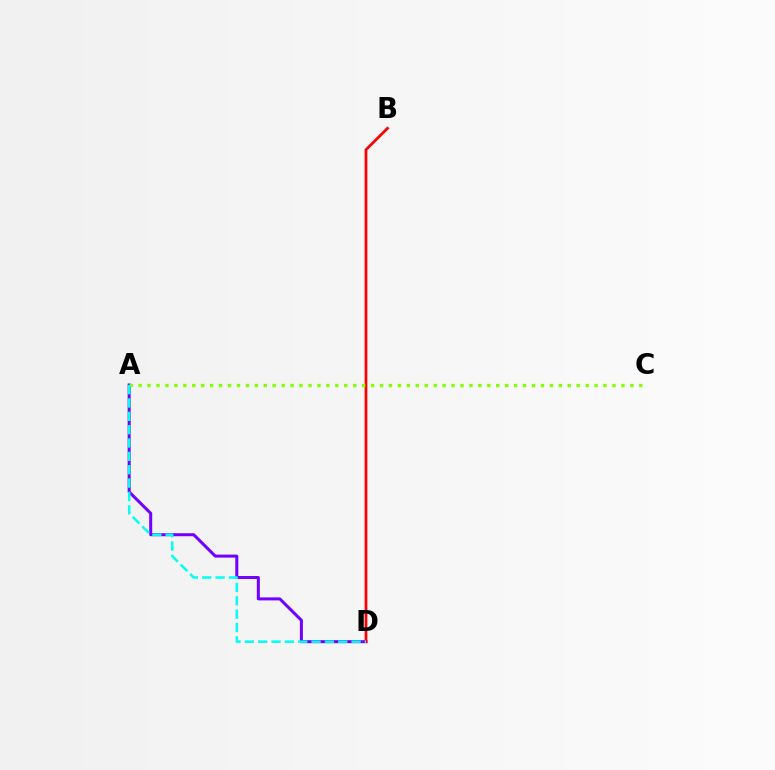{('A', 'D'): [{'color': '#7200ff', 'line_style': 'solid', 'thickness': 2.17}, {'color': '#00fff6', 'line_style': 'dashed', 'thickness': 1.81}], ('B', 'D'): [{'color': '#ff0000', 'line_style': 'solid', 'thickness': 1.97}], ('A', 'C'): [{'color': '#84ff00', 'line_style': 'dotted', 'thickness': 2.43}]}